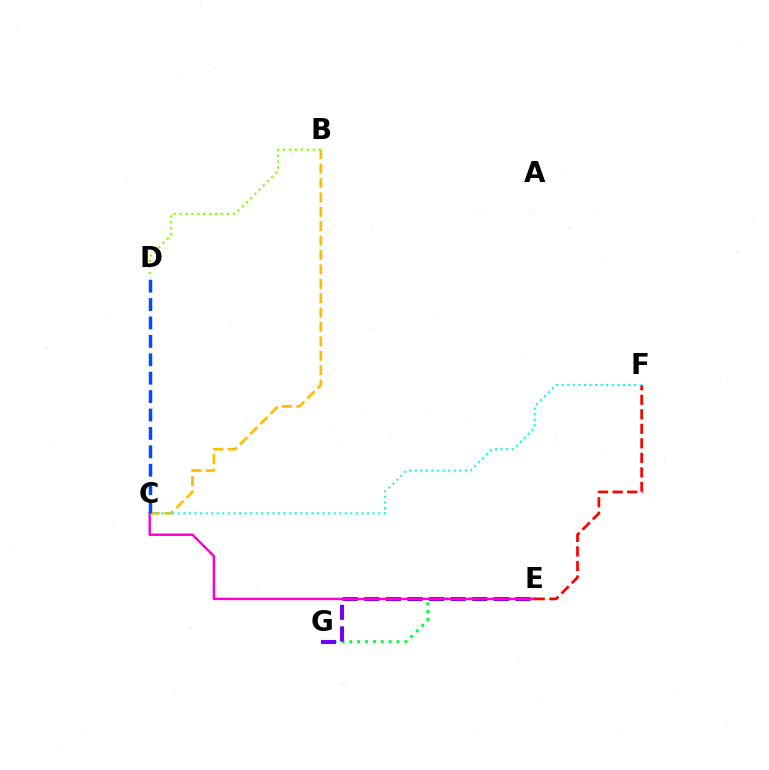{('E', 'G'): [{'color': '#00ff39', 'line_style': 'dotted', 'thickness': 2.14}, {'color': '#7200ff', 'line_style': 'dashed', 'thickness': 2.93}], ('B', 'C'): [{'color': '#ffbd00', 'line_style': 'dashed', 'thickness': 1.96}], ('B', 'D'): [{'color': '#84ff00', 'line_style': 'dotted', 'thickness': 1.61}], ('C', 'E'): [{'color': '#ff00cf', 'line_style': 'solid', 'thickness': 1.77}], ('E', 'F'): [{'color': '#ff0000', 'line_style': 'dashed', 'thickness': 1.97}], ('C', 'F'): [{'color': '#00fff6', 'line_style': 'dotted', 'thickness': 1.51}], ('C', 'D'): [{'color': '#004bff', 'line_style': 'dashed', 'thickness': 2.5}]}